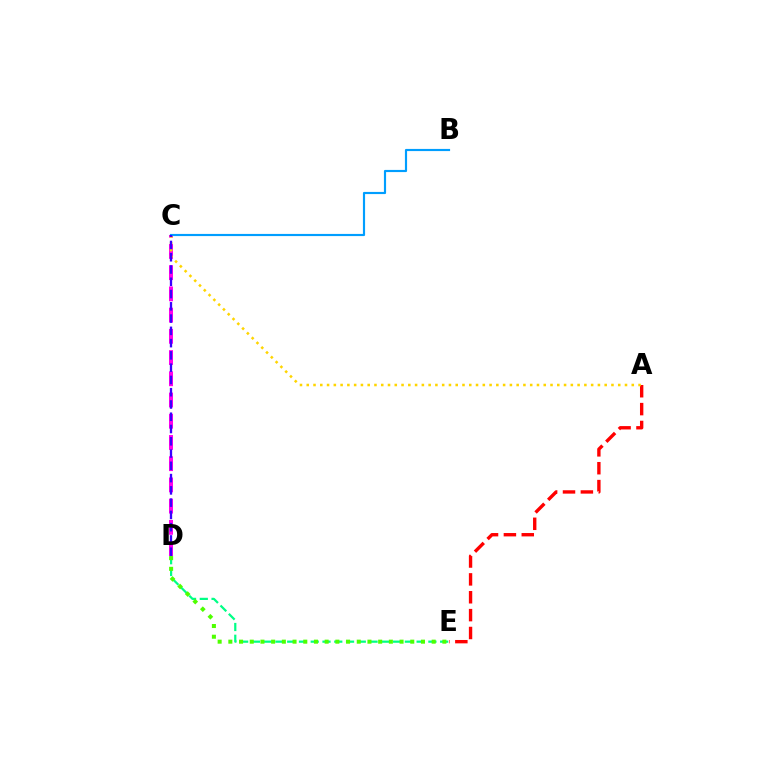{('D', 'E'): [{'color': '#00ff86', 'line_style': 'dashed', 'thickness': 1.6}, {'color': '#4fff00', 'line_style': 'dotted', 'thickness': 2.91}], ('C', 'D'): [{'color': '#ff00ed', 'line_style': 'dashed', 'thickness': 2.88}, {'color': '#3700ff', 'line_style': 'dashed', 'thickness': 1.67}], ('A', 'E'): [{'color': '#ff0000', 'line_style': 'dashed', 'thickness': 2.43}], ('A', 'C'): [{'color': '#ffd500', 'line_style': 'dotted', 'thickness': 1.84}], ('B', 'C'): [{'color': '#009eff', 'line_style': 'solid', 'thickness': 1.56}]}